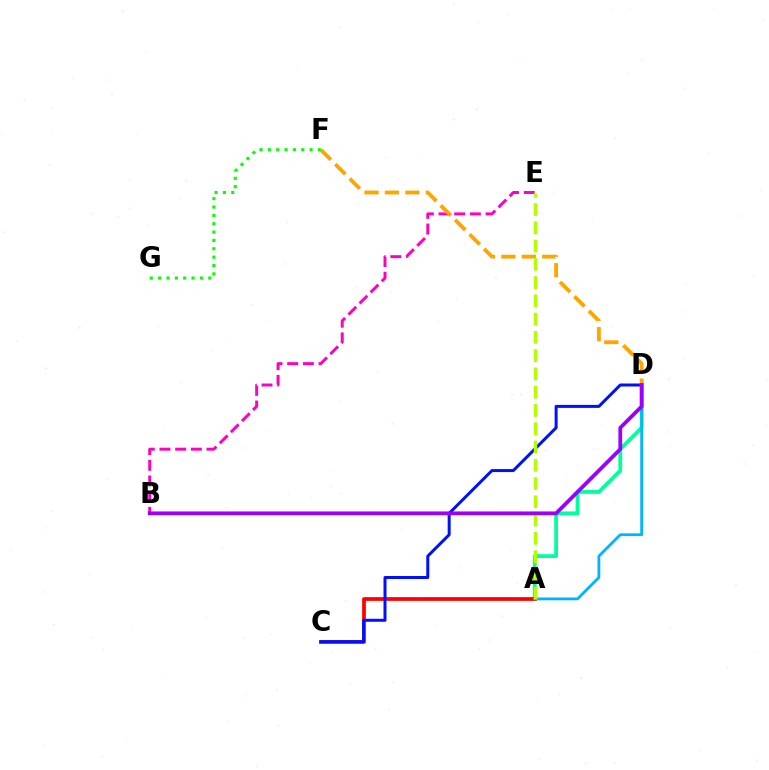{('A', 'D'): [{'color': '#00ff9d', 'line_style': 'solid', 'thickness': 2.72}, {'color': '#00b5ff', 'line_style': 'solid', 'thickness': 2.02}], ('A', 'C'): [{'color': '#ff0000', 'line_style': 'solid', 'thickness': 2.68}], ('C', 'D'): [{'color': '#0010ff', 'line_style': 'solid', 'thickness': 2.16}], ('B', 'E'): [{'color': '#ff00bd', 'line_style': 'dashed', 'thickness': 2.13}], ('D', 'F'): [{'color': '#ffa500', 'line_style': 'dashed', 'thickness': 2.78}], ('A', 'E'): [{'color': '#b3ff00', 'line_style': 'dashed', 'thickness': 2.48}], ('F', 'G'): [{'color': '#08ff00', 'line_style': 'dotted', 'thickness': 2.27}], ('B', 'D'): [{'color': '#9b00ff', 'line_style': 'solid', 'thickness': 2.72}]}